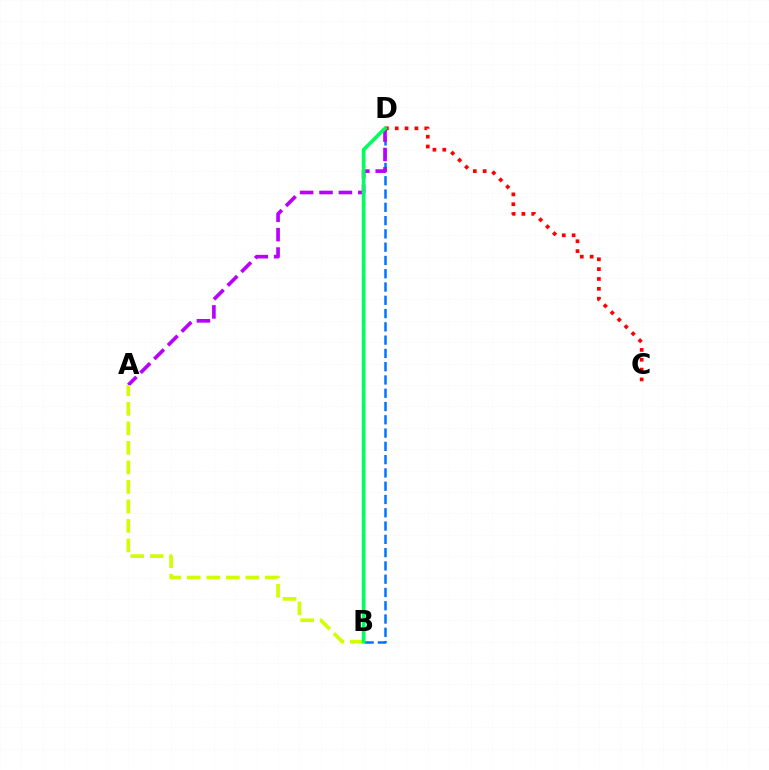{('B', 'D'): [{'color': '#0074ff', 'line_style': 'dashed', 'thickness': 1.8}, {'color': '#00ff5c', 'line_style': 'solid', 'thickness': 2.61}], ('A', 'D'): [{'color': '#b900ff', 'line_style': 'dashed', 'thickness': 2.63}], ('A', 'B'): [{'color': '#d1ff00', 'line_style': 'dashed', 'thickness': 2.65}], ('C', 'D'): [{'color': '#ff0000', 'line_style': 'dotted', 'thickness': 2.68}]}